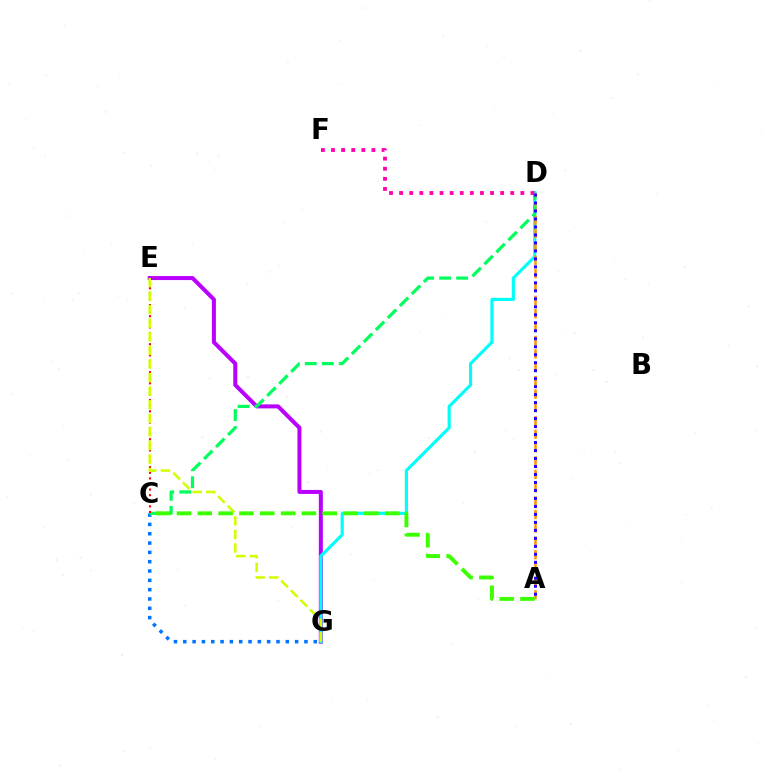{('E', 'G'): [{'color': '#b900ff', 'line_style': 'solid', 'thickness': 2.89}, {'color': '#d1ff00', 'line_style': 'dashed', 'thickness': 1.85}], ('D', 'G'): [{'color': '#00fff6', 'line_style': 'solid', 'thickness': 2.26}], ('A', 'D'): [{'color': '#ff9400', 'line_style': 'dashed', 'thickness': 1.82}, {'color': '#2500ff', 'line_style': 'dotted', 'thickness': 2.17}], ('C', 'G'): [{'color': '#0074ff', 'line_style': 'dotted', 'thickness': 2.53}], ('C', 'D'): [{'color': '#00ff5c', 'line_style': 'dashed', 'thickness': 2.31}], ('C', 'E'): [{'color': '#ff0000', 'line_style': 'dotted', 'thickness': 1.52}], ('A', 'C'): [{'color': '#3dff00', 'line_style': 'dashed', 'thickness': 2.83}], ('D', 'F'): [{'color': '#ff00ac', 'line_style': 'dotted', 'thickness': 2.74}]}